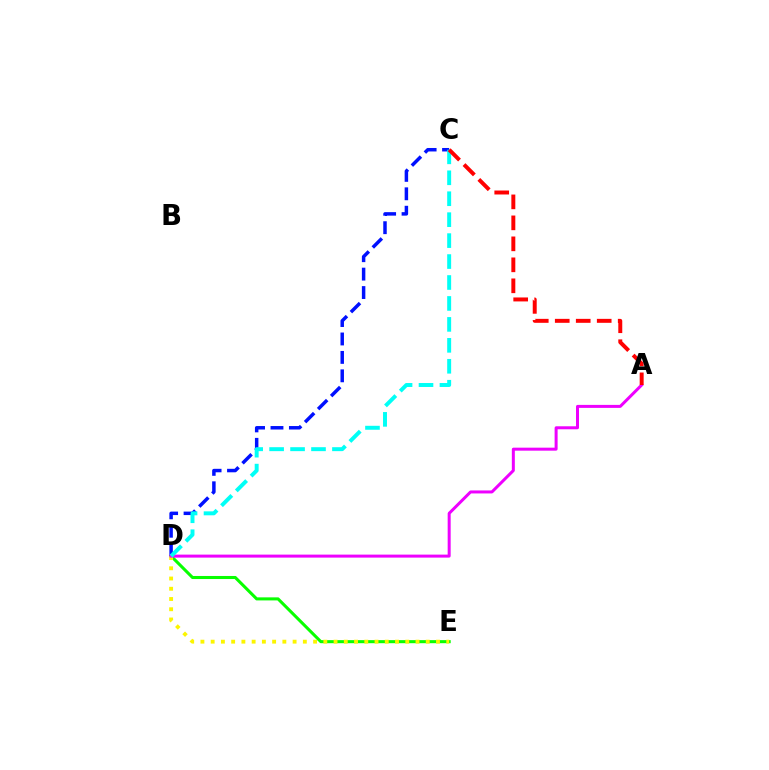{('D', 'E'): [{'color': '#08ff00', 'line_style': 'solid', 'thickness': 2.2}, {'color': '#fcf500', 'line_style': 'dotted', 'thickness': 2.78}], ('C', 'D'): [{'color': '#0010ff', 'line_style': 'dashed', 'thickness': 2.5}, {'color': '#00fff6', 'line_style': 'dashed', 'thickness': 2.85}], ('A', 'D'): [{'color': '#ee00ff', 'line_style': 'solid', 'thickness': 2.16}], ('A', 'C'): [{'color': '#ff0000', 'line_style': 'dashed', 'thickness': 2.85}]}